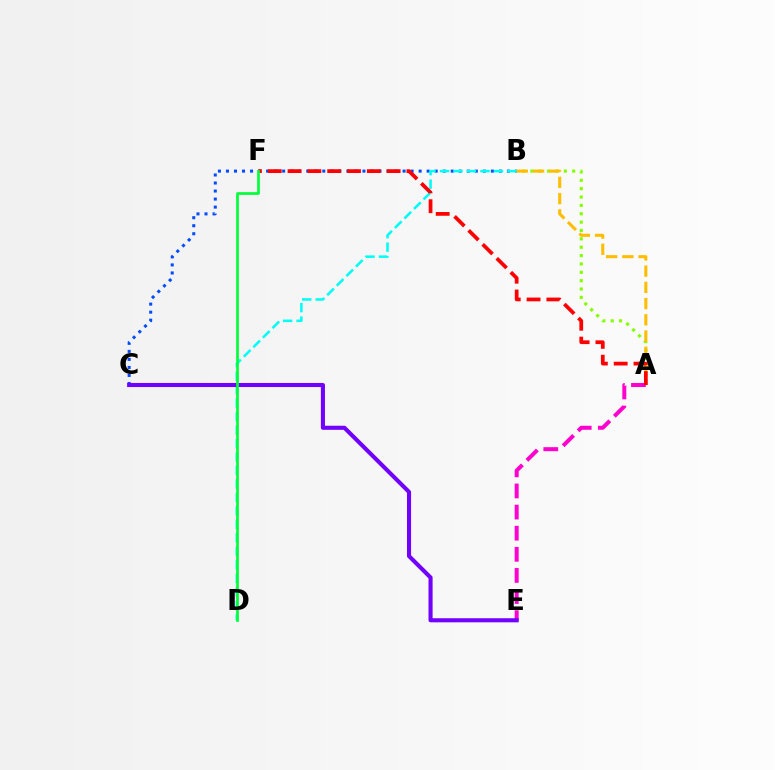{('B', 'C'): [{'color': '#004bff', 'line_style': 'dotted', 'thickness': 2.18}], ('A', 'B'): [{'color': '#84ff00', 'line_style': 'dotted', 'thickness': 2.27}, {'color': '#ffbd00', 'line_style': 'dashed', 'thickness': 2.2}], ('A', 'E'): [{'color': '#ff00cf', 'line_style': 'dashed', 'thickness': 2.87}], ('B', 'D'): [{'color': '#00fff6', 'line_style': 'dashed', 'thickness': 1.83}], ('A', 'F'): [{'color': '#ff0000', 'line_style': 'dashed', 'thickness': 2.69}], ('C', 'E'): [{'color': '#7200ff', 'line_style': 'solid', 'thickness': 2.94}], ('D', 'F'): [{'color': '#00ff39', 'line_style': 'solid', 'thickness': 1.94}]}